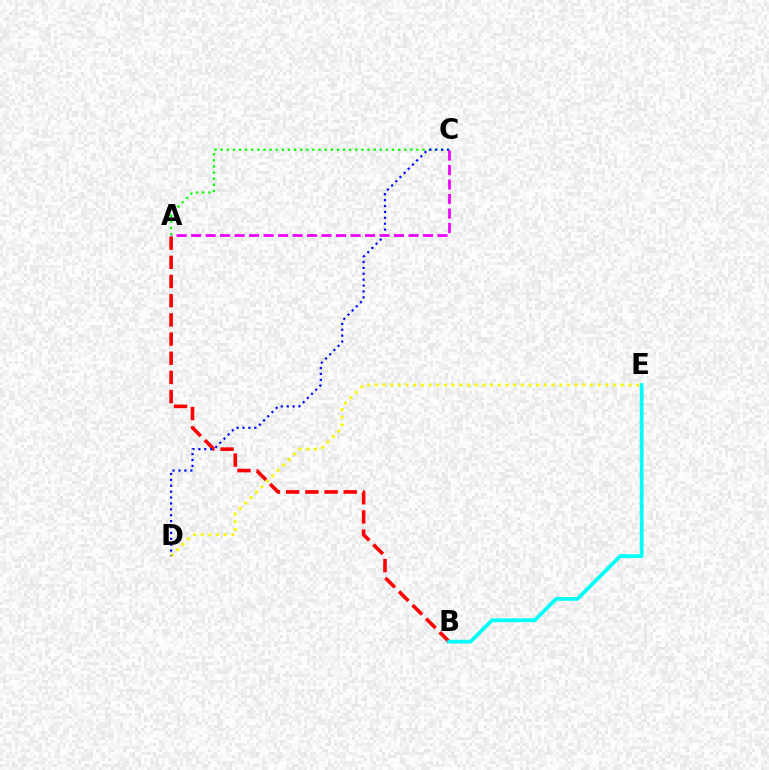{('A', 'B'): [{'color': '#ff0000', 'line_style': 'dashed', 'thickness': 2.61}], ('B', 'E'): [{'color': '#00fff6', 'line_style': 'solid', 'thickness': 2.71}], ('A', 'C'): [{'color': '#08ff00', 'line_style': 'dotted', 'thickness': 1.66}, {'color': '#ee00ff', 'line_style': 'dashed', 'thickness': 1.97}], ('D', 'E'): [{'color': '#fcf500', 'line_style': 'dotted', 'thickness': 2.09}], ('C', 'D'): [{'color': '#0010ff', 'line_style': 'dotted', 'thickness': 1.6}]}